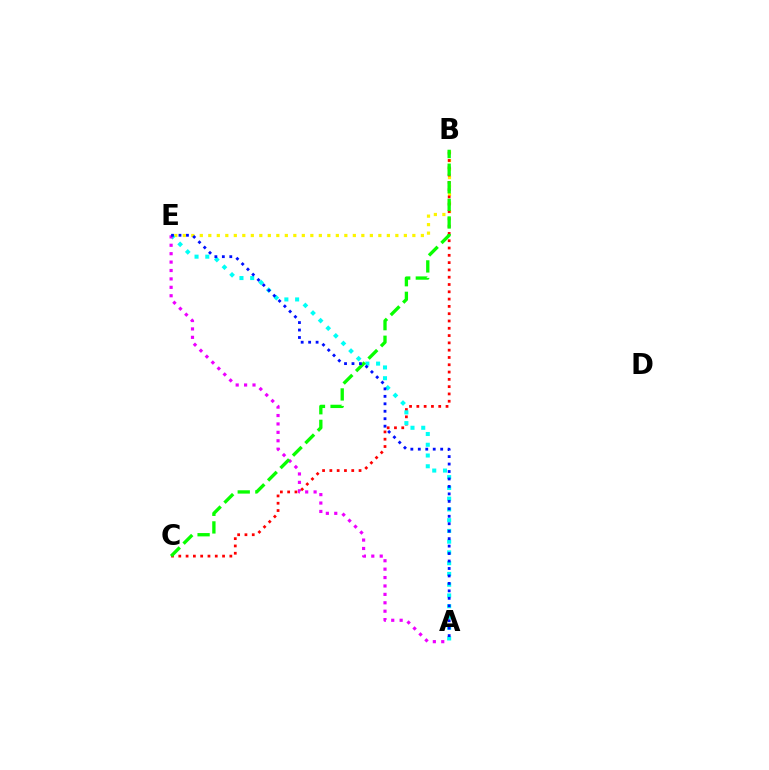{('B', 'E'): [{'color': '#fcf500', 'line_style': 'dotted', 'thickness': 2.31}], ('B', 'C'): [{'color': '#ff0000', 'line_style': 'dotted', 'thickness': 1.98}, {'color': '#08ff00', 'line_style': 'dashed', 'thickness': 2.39}], ('A', 'E'): [{'color': '#00fff6', 'line_style': 'dotted', 'thickness': 2.92}, {'color': '#ee00ff', 'line_style': 'dotted', 'thickness': 2.29}, {'color': '#0010ff', 'line_style': 'dotted', 'thickness': 2.03}]}